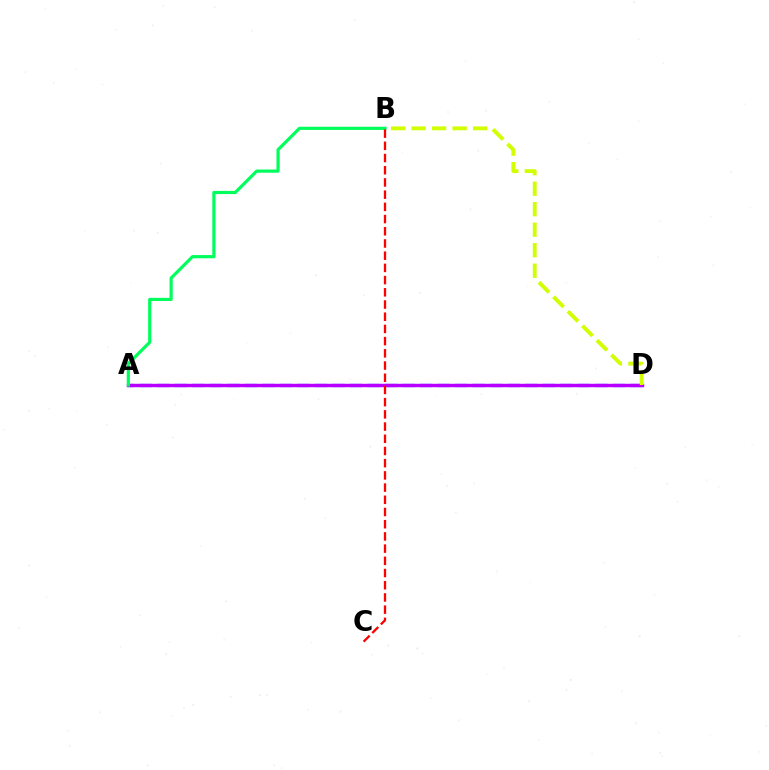{('A', 'D'): [{'color': '#0074ff', 'line_style': 'dashed', 'thickness': 2.38}, {'color': '#b900ff', 'line_style': 'solid', 'thickness': 2.46}], ('A', 'B'): [{'color': '#00ff5c', 'line_style': 'solid', 'thickness': 2.29}], ('B', 'D'): [{'color': '#d1ff00', 'line_style': 'dashed', 'thickness': 2.78}], ('B', 'C'): [{'color': '#ff0000', 'line_style': 'dashed', 'thickness': 1.66}]}